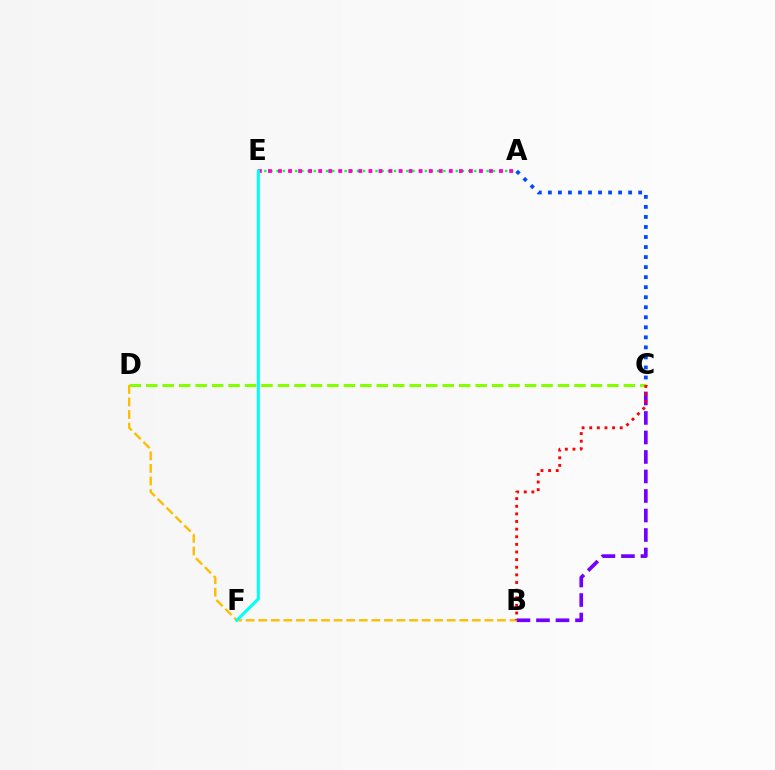{('B', 'C'): [{'color': '#7200ff', 'line_style': 'dashed', 'thickness': 2.65}, {'color': '#ff0000', 'line_style': 'dotted', 'thickness': 2.07}], ('A', 'E'): [{'color': '#00ff39', 'line_style': 'dotted', 'thickness': 1.68}, {'color': '#ff00cf', 'line_style': 'dotted', 'thickness': 2.73}], ('C', 'D'): [{'color': '#84ff00', 'line_style': 'dashed', 'thickness': 2.24}], ('B', 'D'): [{'color': '#ffbd00', 'line_style': 'dashed', 'thickness': 1.71}], ('E', 'F'): [{'color': '#00fff6', 'line_style': 'solid', 'thickness': 2.2}], ('A', 'C'): [{'color': '#004bff', 'line_style': 'dotted', 'thickness': 2.73}]}